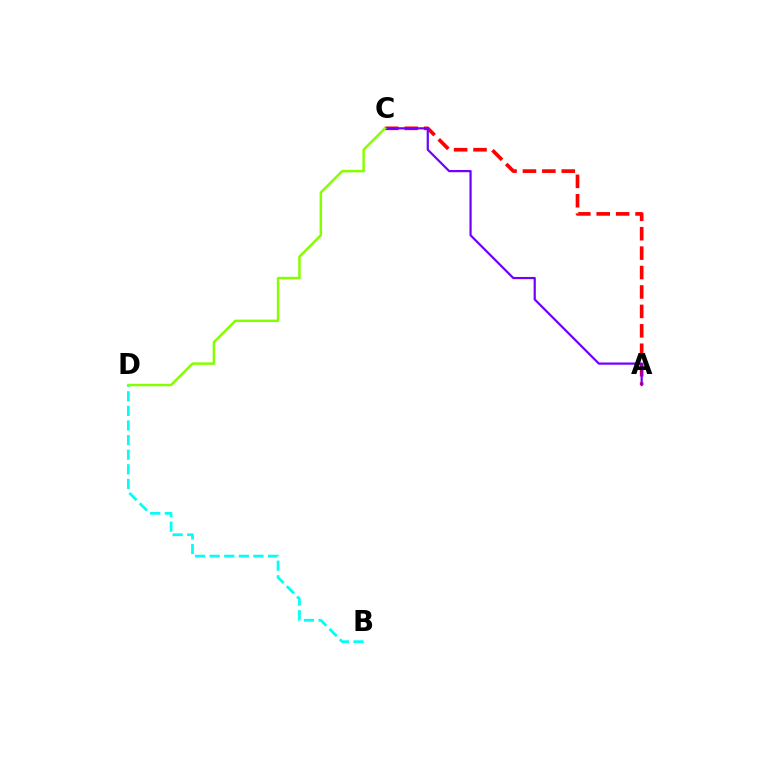{('A', 'C'): [{'color': '#ff0000', 'line_style': 'dashed', 'thickness': 2.64}, {'color': '#7200ff', 'line_style': 'solid', 'thickness': 1.6}], ('B', 'D'): [{'color': '#00fff6', 'line_style': 'dashed', 'thickness': 1.98}], ('C', 'D'): [{'color': '#84ff00', 'line_style': 'solid', 'thickness': 1.78}]}